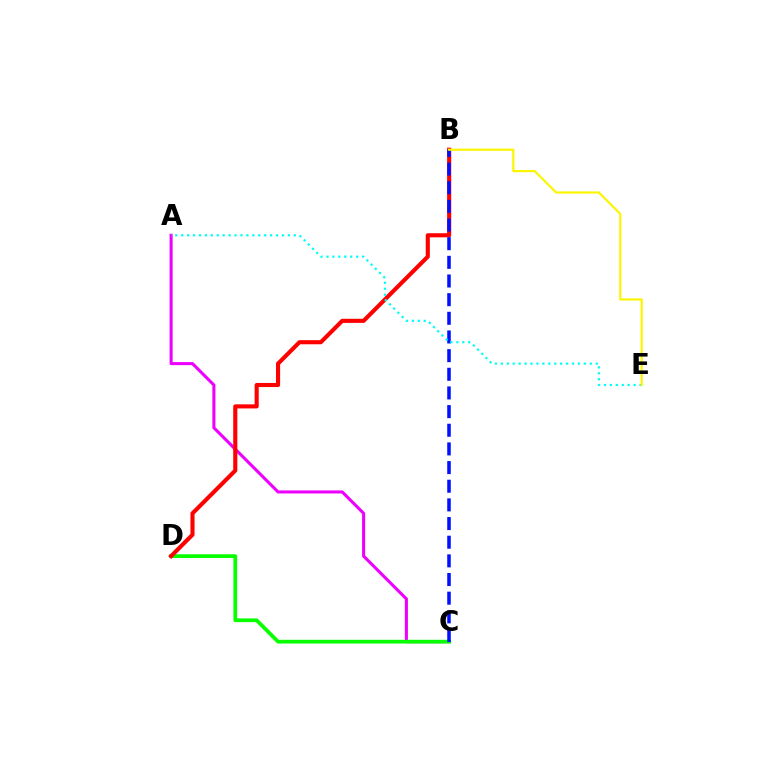{('A', 'C'): [{'color': '#ee00ff', 'line_style': 'solid', 'thickness': 2.2}], ('C', 'D'): [{'color': '#08ff00', 'line_style': 'solid', 'thickness': 2.69}], ('B', 'D'): [{'color': '#ff0000', 'line_style': 'solid', 'thickness': 2.95}], ('B', 'C'): [{'color': '#0010ff', 'line_style': 'dashed', 'thickness': 2.53}], ('A', 'E'): [{'color': '#00fff6', 'line_style': 'dotted', 'thickness': 1.61}], ('B', 'E'): [{'color': '#fcf500', 'line_style': 'solid', 'thickness': 1.57}]}